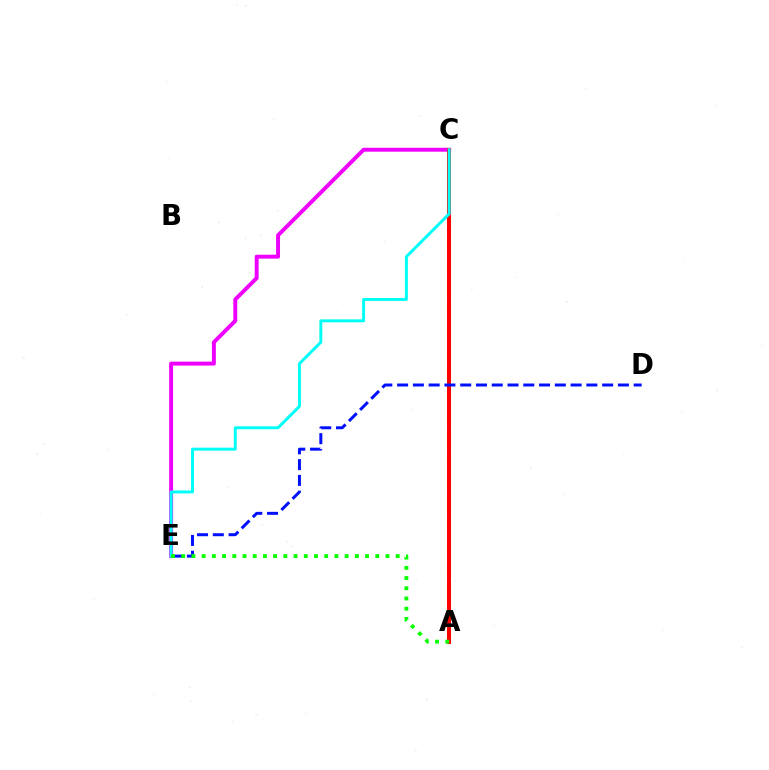{('A', 'C'): [{'color': '#fcf500', 'line_style': 'dashed', 'thickness': 2.93}, {'color': '#ff0000', 'line_style': 'solid', 'thickness': 2.88}], ('C', 'E'): [{'color': '#ee00ff', 'line_style': 'solid', 'thickness': 2.83}, {'color': '#00fff6', 'line_style': 'solid', 'thickness': 2.13}], ('D', 'E'): [{'color': '#0010ff', 'line_style': 'dashed', 'thickness': 2.14}], ('A', 'E'): [{'color': '#08ff00', 'line_style': 'dotted', 'thickness': 2.78}]}